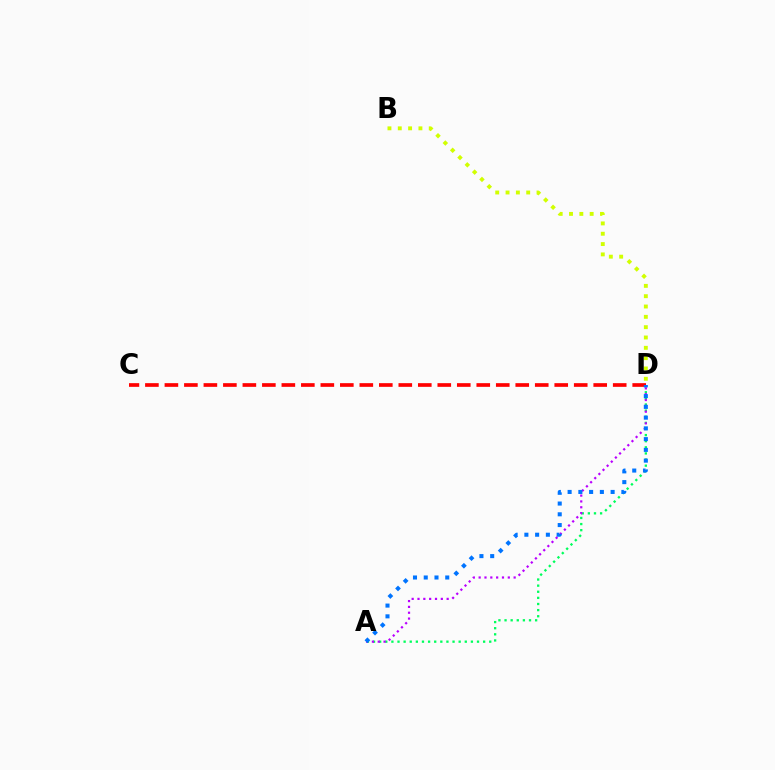{('A', 'D'): [{'color': '#00ff5c', 'line_style': 'dotted', 'thickness': 1.66}, {'color': '#b900ff', 'line_style': 'dotted', 'thickness': 1.58}, {'color': '#0074ff', 'line_style': 'dotted', 'thickness': 2.92}], ('C', 'D'): [{'color': '#ff0000', 'line_style': 'dashed', 'thickness': 2.65}], ('B', 'D'): [{'color': '#d1ff00', 'line_style': 'dotted', 'thickness': 2.81}]}